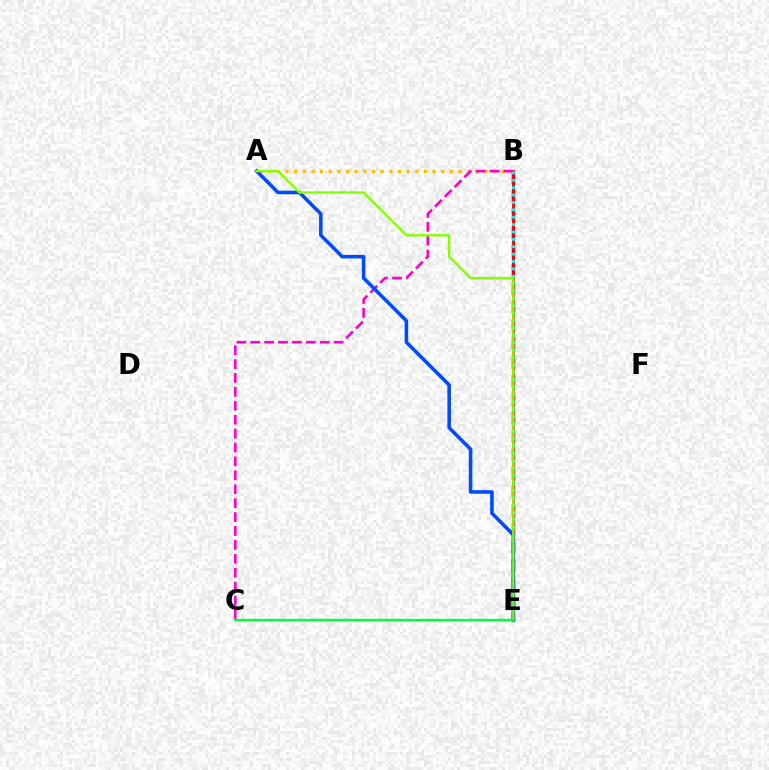{('B', 'E'): [{'color': '#7200ff', 'line_style': 'dashed', 'thickness': 2.51}, {'color': '#ff0000', 'line_style': 'solid', 'thickness': 2.05}, {'color': '#00fff6', 'line_style': 'dotted', 'thickness': 2.01}], ('A', 'B'): [{'color': '#ffbd00', 'line_style': 'dotted', 'thickness': 2.35}], ('B', 'C'): [{'color': '#ff00cf', 'line_style': 'dashed', 'thickness': 1.89}], ('A', 'E'): [{'color': '#004bff', 'line_style': 'solid', 'thickness': 2.57}, {'color': '#84ff00', 'line_style': 'solid', 'thickness': 1.68}], ('C', 'E'): [{'color': '#00ff39', 'line_style': 'solid', 'thickness': 1.67}]}